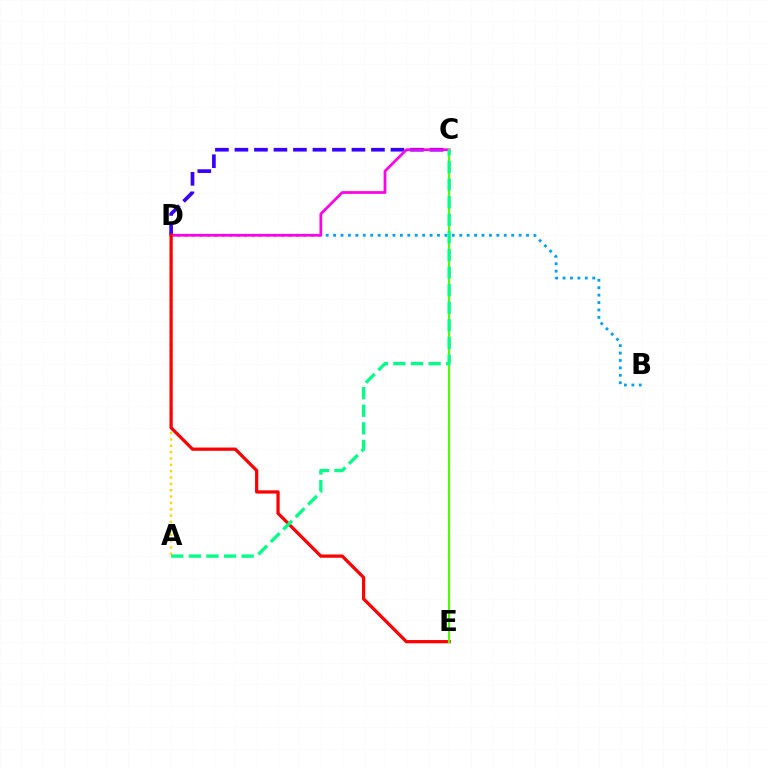{('C', 'D'): [{'color': '#3700ff', 'line_style': 'dashed', 'thickness': 2.65}, {'color': '#ff00ed', 'line_style': 'solid', 'thickness': 1.97}], ('B', 'D'): [{'color': '#009eff', 'line_style': 'dotted', 'thickness': 2.02}], ('A', 'D'): [{'color': '#ffd500', 'line_style': 'dotted', 'thickness': 1.73}], ('D', 'E'): [{'color': '#ff0000', 'line_style': 'solid', 'thickness': 2.33}], ('C', 'E'): [{'color': '#4fff00', 'line_style': 'solid', 'thickness': 1.55}], ('A', 'C'): [{'color': '#00ff86', 'line_style': 'dashed', 'thickness': 2.39}]}